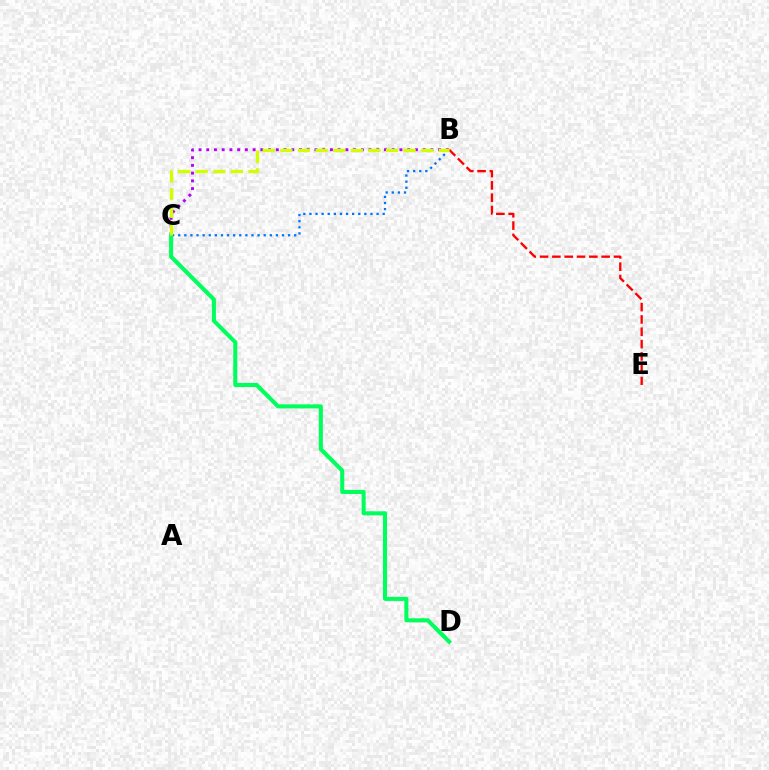{('B', 'C'): [{'color': '#b900ff', 'line_style': 'dotted', 'thickness': 2.1}, {'color': '#0074ff', 'line_style': 'dotted', 'thickness': 1.66}, {'color': '#d1ff00', 'line_style': 'dashed', 'thickness': 2.39}], ('B', 'E'): [{'color': '#ff0000', 'line_style': 'dashed', 'thickness': 1.67}], ('C', 'D'): [{'color': '#00ff5c', 'line_style': 'solid', 'thickness': 2.93}]}